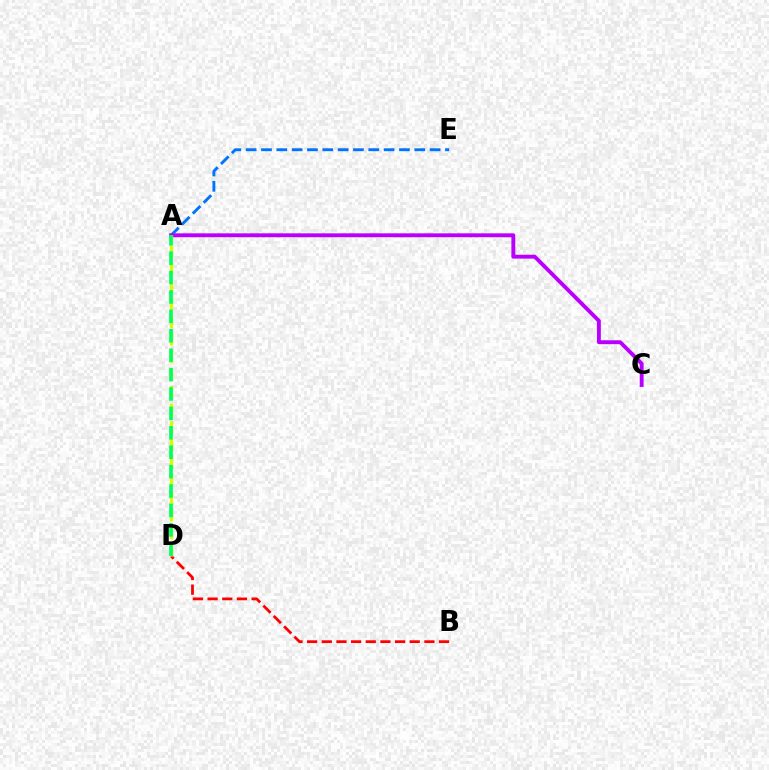{('A', 'E'): [{'color': '#0074ff', 'line_style': 'dashed', 'thickness': 2.08}], ('B', 'D'): [{'color': '#ff0000', 'line_style': 'dashed', 'thickness': 1.99}], ('A', 'C'): [{'color': '#b900ff', 'line_style': 'solid', 'thickness': 2.8}], ('A', 'D'): [{'color': '#d1ff00', 'line_style': 'dashed', 'thickness': 2.39}, {'color': '#00ff5c', 'line_style': 'dashed', 'thickness': 2.64}]}